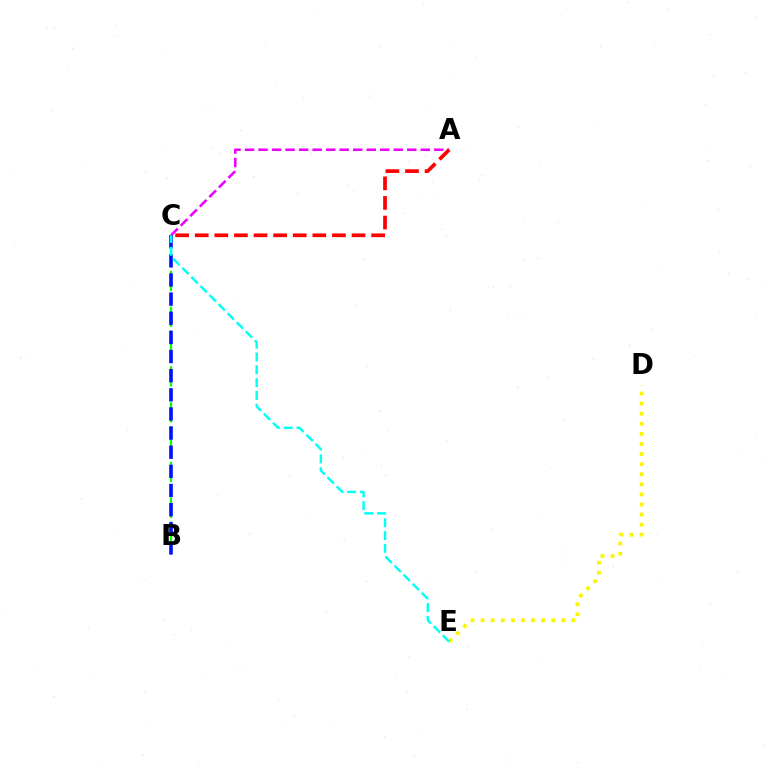{('D', 'E'): [{'color': '#fcf500', 'line_style': 'dotted', 'thickness': 2.74}], ('A', 'C'): [{'color': '#ee00ff', 'line_style': 'dashed', 'thickness': 1.84}, {'color': '#ff0000', 'line_style': 'dashed', 'thickness': 2.66}], ('B', 'C'): [{'color': '#08ff00', 'line_style': 'dashed', 'thickness': 1.62}, {'color': '#0010ff', 'line_style': 'dashed', 'thickness': 2.6}], ('C', 'E'): [{'color': '#00fff6', 'line_style': 'dashed', 'thickness': 1.74}]}